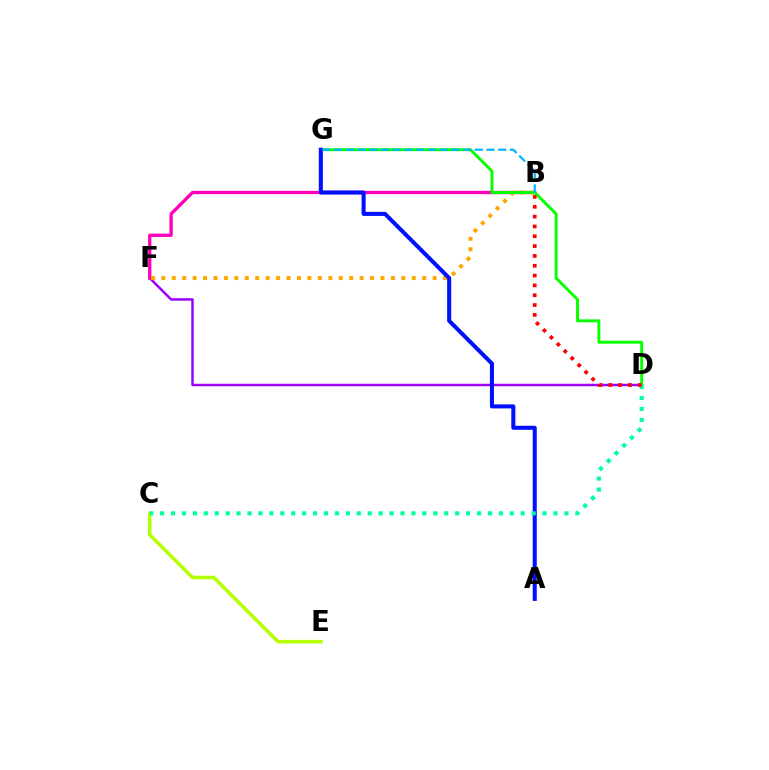{('D', 'F'): [{'color': '#9b00ff', 'line_style': 'solid', 'thickness': 1.78}], ('B', 'F'): [{'color': '#ff00bd', 'line_style': 'solid', 'thickness': 2.4}, {'color': '#ffa500', 'line_style': 'dotted', 'thickness': 2.84}], ('C', 'E'): [{'color': '#b3ff00', 'line_style': 'solid', 'thickness': 2.57}], ('D', 'G'): [{'color': '#08ff00', 'line_style': 'solid', 'thickness': 2.11}], ('A', 'G'): [{'color': '#0010ff', 'line_style': 'solid', 'thickness': 2.92}], ('B', 'G'): [{'color': '#00b5ff', 'line_style': 'dashed', 'thickness': 1.59}], ('C', 'D'): [{'color': '#00ff9d', 'line_style': 'dotted', 'thickness': 2.97}], ('B', 'D'): [{'color': '#ff0000', 'line_style': 'dotted', 'thickness': 2.67}]}